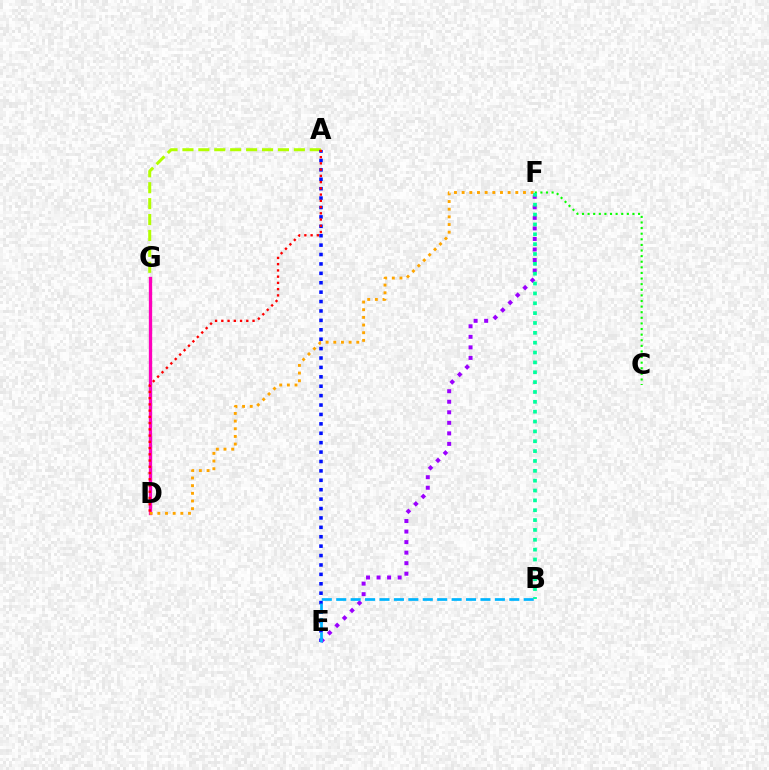{('A', 'G'): [{'color': '#b3ff00', 'line_style': 'dashed', 'thickness': 2.16}], ('D', 'G'): [{'color': '#ff00bd', 'line_style': 'solid', 'thickness': 2.39}], ('A', 'E'): [{'color': '#0010ff', 'line_style': 'dotted', 'thickness': 2.56}], ('E', 'F'): [{'color': '#9b00ff', 'line_style': 'dotted', 'thickness': 2.86}], ('D', 'F'): [{'color': '#ffa500', 'line_style': 'dotted', 'thickness': 2.08}], ('B', 'E'): [{'color': '#00b5ff', 'line_style': 'dashed', 'thickness': 1.96}], ('C', 'F'): [{'color': '#08ff00', 'line_style': 'dotted', 'thickness': 1.52}], ('B', 'F'): [{'color': '#00ff9d', 'line_style': 'dotted', 'thickness': 2.68}], ('A', 'D'): [{'color': '#ff0000', 'line_style': 'dotted', 'thickness': 1.7}]}